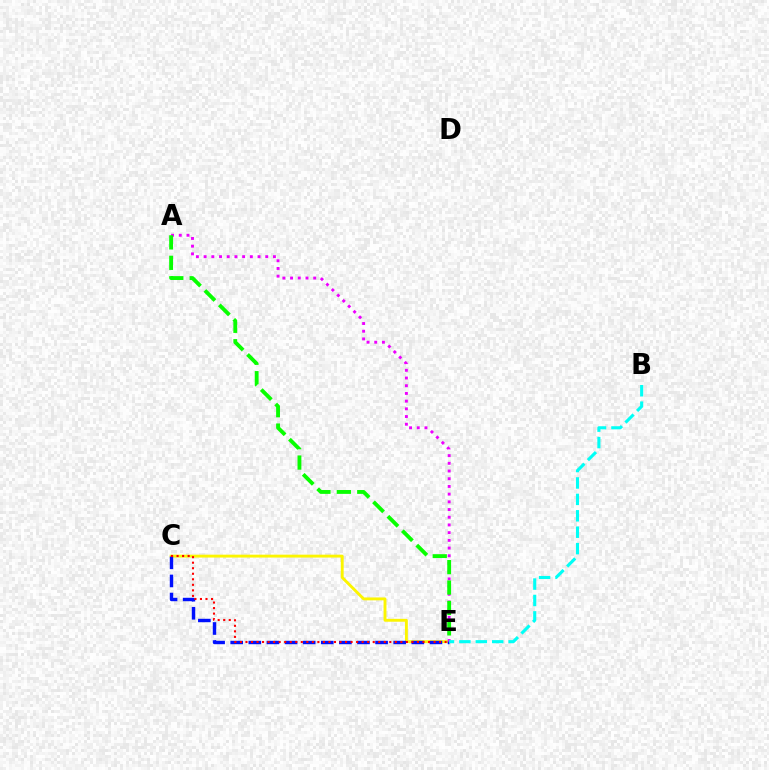{('C', 'E'): [{'color': '#fcf500', 'line_style': 'solid', 'thickness': 2.08}, {'color': '#0010ff', 'line_style': 'dashed', 'thickness': 2.46}, {'color': '#ff0000', 'line_style': 'dotted', 'thickness': 1.5}], ('A', 'E'): [{'color': '#ee00ff', 'line_style': 'dotted', 'thickness': 2.09}, {'color': '#08ff00', 'line_style': 'dashed', 'thickness': 2.77}], ('B', 'E'): [{'color': '#00fff6', 'line_style': 'dashed', 'thickness': 2.23}]}